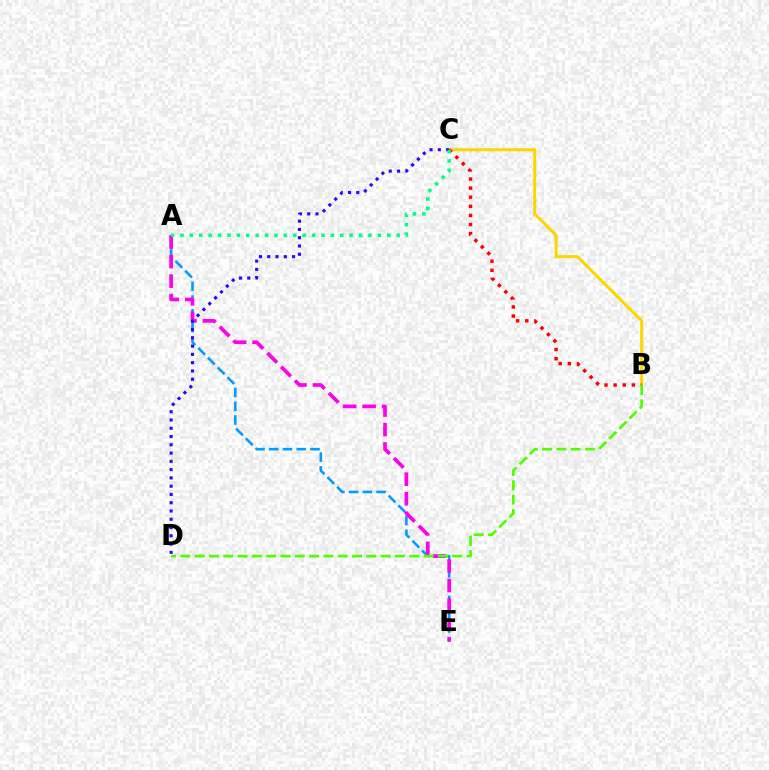{('A', 'E'): [{'color': '#009eff', 'line_style': 'dashed', 'thickness': 1.87}, {'color': '#ff00ed', 'line_style': 'dashed', 'thickness': 2.65}], ('B', 'C'): [{'color': '#ffd500', 'line_style': 'solid', 'thickness': 2.18}, {'color': '#ff0000', 'line_style': 'dotted', 'thickness': 2.47}], ('C', 'D'): [{'color': '#3700ff', 'line_style': 'dotted', 'thickness': 2.25}], ('A', 'C'): [{'color': '#00ff86', 'line_style': 'dotted', 'thickness': 2.55}], ('B', 'D'): [{'color': '#4fff00', 'line_style': 'dashed', 'thickness': 1.94}]}